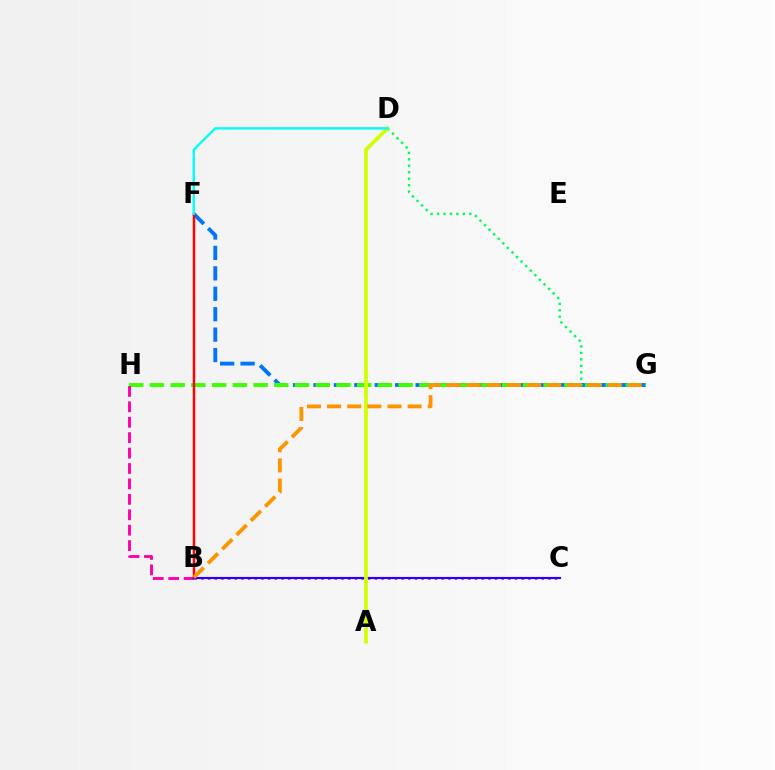{('F', 'G'): [{'color': '#0074ff', 'line_style': 'dashed', 'thickness': 2.78}], ('B', 'C'): [{'color': '#b900ff', 'line_style': 'dotted', 'thickness': 1.81}, {'color': '#2500ff', 'line_style': 'solid', 'thickness': 1.53}], ('G', 'H'): [{'color': '#3dff00', 'line_style': 'dashed', 'thickness': 2.81}], ('B', 'F'): [{'color': '#ff0000', 'line_style': 'solid', 'thickness': 1.78}], ('D', 'G'): [{'color': '#00ff5c', 'line_style': 'dotted', 'thickness': 1.75}], ('B', 'H'): [{'color': '#ff00ac', 'line_style': 'dashed', 'thickness': 2.09}], ('A', 'D'): [{'color': '#d1ff00', 'line_style': 'solid', 'thickness': 2.7}], ('B', 'G'): [{'color': '#ff9400', 'line_style': 'dashed', 'thickness': 2.73}], ('D', 'F'): [{'color': '#00fff6', 'line_style': 'solid', 'thickness': 1.71}]}